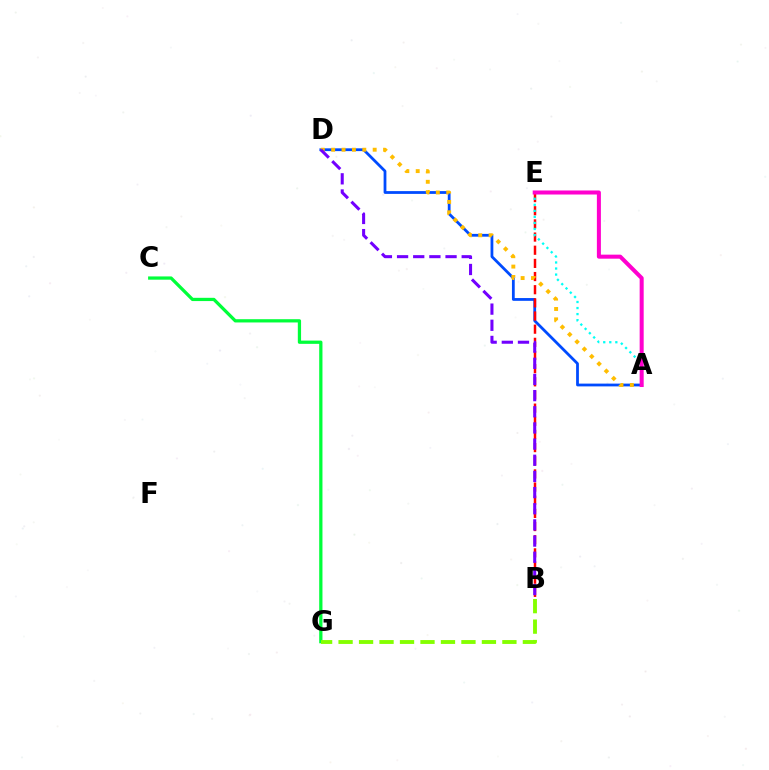{('A', 'D'): [{'color': '#004bff', 'line_style': 'solid', 'thickness': 2.0}, {'color': '#ffbd00', 'line_style': 'dotted', 'thickness': 2.82}], ('B', 'E'): [{'color': '#ff0000', 'line_style': 'dashed', 'thickness': 1.79}], ('A', 'E'): [{'color': '#00fff6', 'line_style': 'dotted', 'thickness': 1.64}, {'color': '#ff00cf', 'line_style': 'solid', 'thickness': 2.9}], ('C', 'G'): [{'color': '#00ff39', 'line_style': 'solid', 'thickness': 2.34}], ('B', 'G'): [{'color': '#84ff00', 'line_style': 'dashed', 'thickness': 2.78}], ('B', 'D'): [{'color': '#7200ff', 'line_style': 'dashed', 'thickness': 2.2}]}